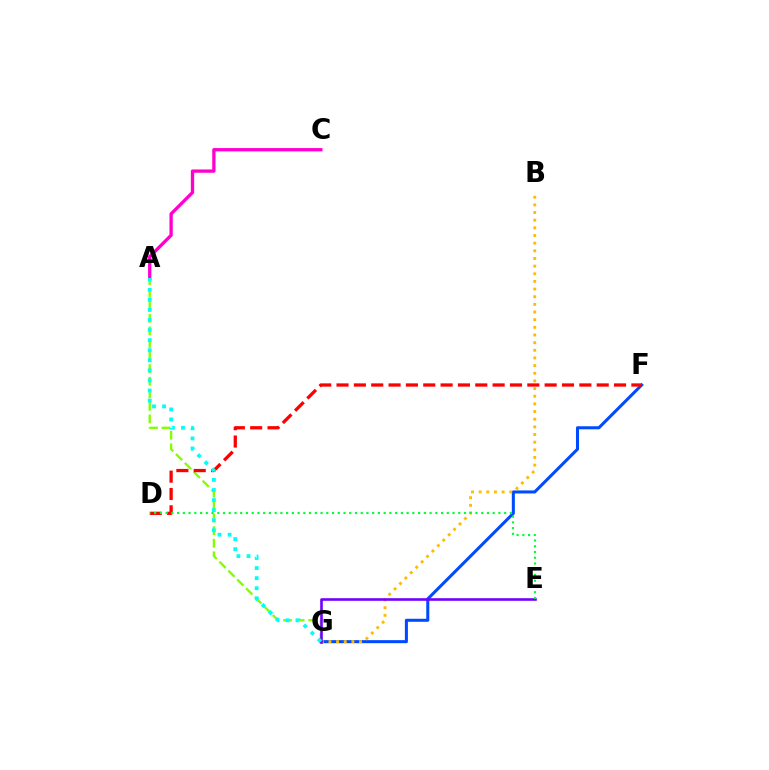{('A', 'G'): [{'color': '#84ff00', 'line_style': 'dashed', 'thickness': 1.71}, {'color': '#00fff6', 'line_style': 'dotted', 'thickness': 2.74}], ('F', 'G'): [{'color': '#004bff', 'line_style': 'solid', 'thickness': 2.2}], ('B', 'G'): [{'color': '#ffbd00', 'line_style': 'dotted', 'thickness': 2.08}], ('A', 'C'): [{'color': '#ff00cf', 'line_style': 'solid', 'thickness': 2.38}], ('E', 'G'): [{'color': '#7200ff', 'line_style': 'solid', 'thickness': 1.88}], ('D', 'F'): [{'color': '#ff0000', 'line_style': 'dashed', 'thickness': 2.36}], ('D', 'E'): [{'color': '#00ff39', 'line_style': 'dotted', 'thickness': 1.56}]}